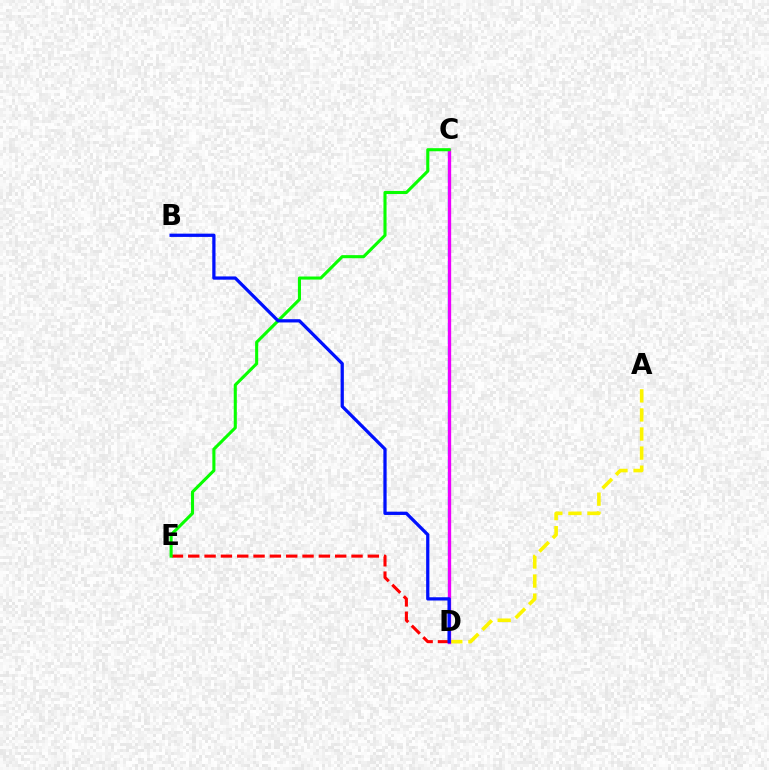{('C', 'D'): [{'color': '#00fff6', 'line_style': 'dashed', 'thickness': 1.69}, {'color': '#ee00ff', 'line_style': 'solid', 'thickness': 2.4}], ('D', 'E'): [{'color': '#ff0000', 'line_style': 'dashed', 'thickness': 2.22}], ('A', 'D'): [{'color': '#fcf500', 'line_style': 'dashed', 'thickness': 2.59}], ('C', 'E'): [{'color': '#08ff00', 'line_style': 'solid', 'thickness': 2.22}], ('B', 'D'): [{'color': '#0010ff', 'line_style': 'solid', 'thickness': 2.35}]}